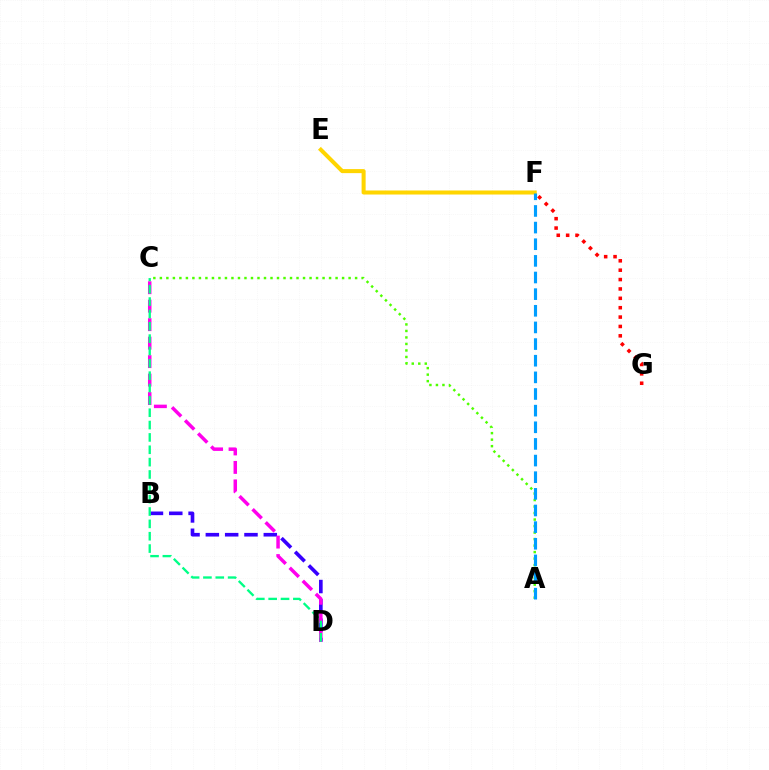{('B', 'D'): [{'color': '#3700ff', 'line_style': 'dashed', 'thickness': 2.62}], ('C', 'D'): [{'color': '#ff00ed', 'line_style': 'dashed', 'thickness': 2.51}, {'color': '#00ff86', 'line_style': 'dashed', 'thickness': 1.68}], ('A', 'C'): [{'color': '#4fff00', 'line_style': 'dotted', 'thickness': 1.77}], ('E', 'F'): [{'color': '#ffd500', 'line_style': 'solid', 'thickness': 2.91}], ('F', 'G'): [{'color': '#ff0000', 'line_style': 'dotted', 'thickness': 2.55}], ('A', 'F'): [{'color': '#009eff', 'line_style': 'dashed', 'thickness': 2.26}]}